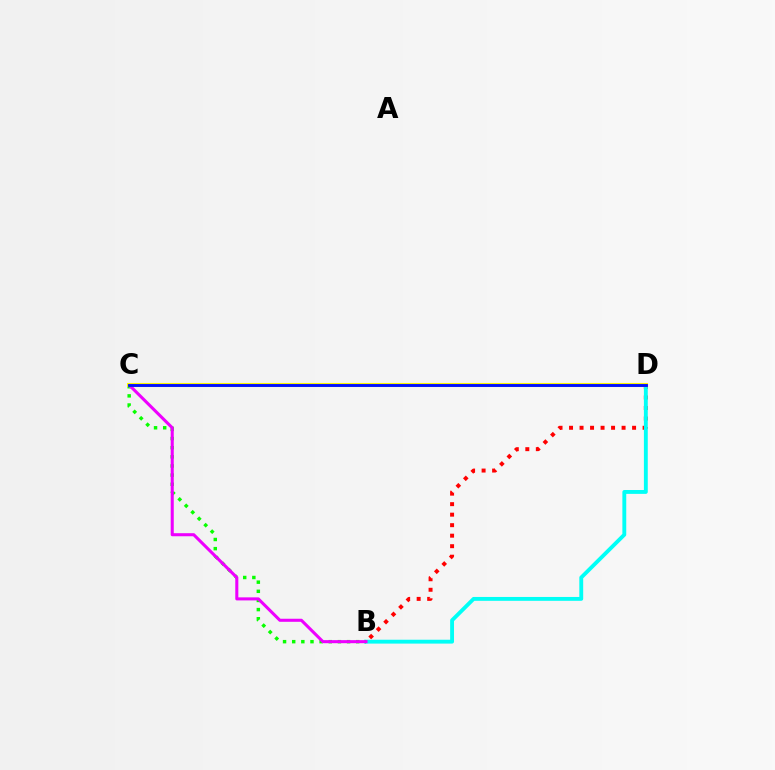{('B', 'D'): [{'color': '#ff0000', 'line_style': 'dotted', 'thickness': 2.86}, {'color': '#00fff6', 'line_style': 'solid', 'thickness': 2.78}], ('B', 'C'): [{'color': '#08ff00', 'line_style': 'dotted', 'thickness': 2.48}, {'color': '#ee00ff', 'line_style': 'solid', 'thickness': 2.2}], ('C', 'D'): [{'color': '#fcf500', 'line_style': 'solid', 'thickness': 2.94}, {'color': '#0010ff', 'line_style': 'solid', 'thickness': 2.08}]}